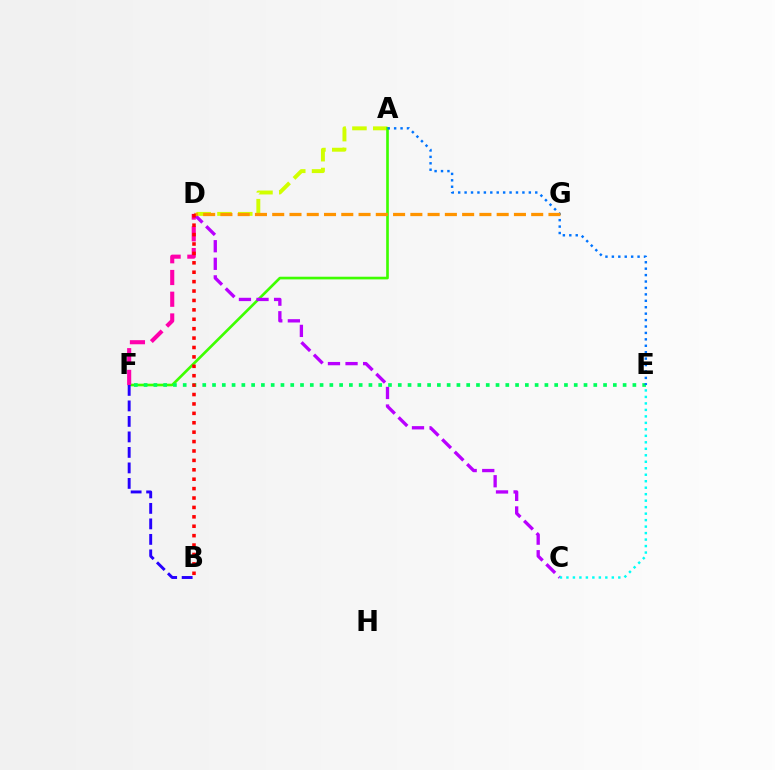{('A', 'D'): [{'color': '#d1ff00', 'line_style': 'dashed', 'thickness': 2.82}], ('A', 'F'): [{'color': '#3dff00', 'line_style': 'solid', 'thickness': 1.91}], ('B', 'F'): [{'color': '#2500ff', 'line_style': 'dashed', 'thickness': 2.11}], ('D', 'F'): [{'color': '#ff00ac', 'line_style': 'dashed', 'thickness': 2.95}], ('C', 'D'): [{'color': '#b900ff', 'line_style': 'dashed', 'thickness': 2.39}], ('E', 'F'): [{'color': '#00ff5c', 'line_style': 'dotted', 'thickness': 2.66}], ('C', 'E'): [{'color': '#00fff6', 'line_style': 'dotted', 'thickness': 1.76}], ('A', 'E'): [{'color': '#0074ff', 'line_style': 'dotted', 'thickness': 1.75}], ('D', 'G'): [{'color': '#ff9400', 'line_style': 'dashed', 'thickness': 2.35}], ('B', 'D'): [{'color': '#ff0000', 'line_style': 'dotted', 'thickness': 2.56}]}